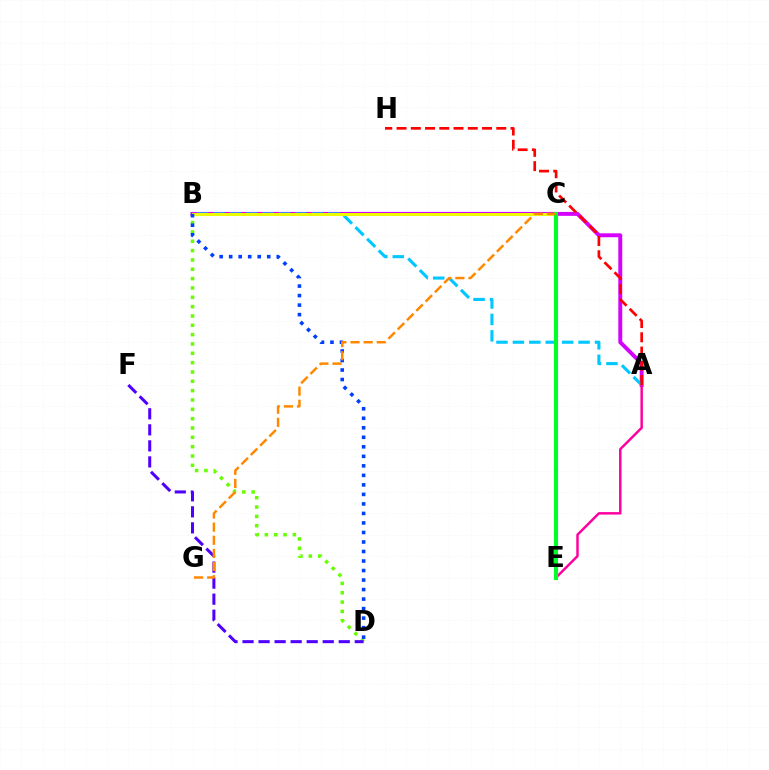{('B', 'C'): [{'color': '#00ffaf', 'line_style': 'dotted', 'thickness': 1.65}, {'color': '#eeff00', 'line_style': 'solid', 'thickness': 2.11}], ('A', 'B'): [{'color': '#d600ff', 'line_style': 'solid', 'thickness': 2.82}, {'color': '#00c7ff', 'line_style': 'dashed', 'thickness': 2.23}], ('B', 'D'): [{'color': '#66ff00', 'line_style': 'dotted', 'thickness': 2.54}, {'color': '#003fff', 'line_style': 'dotted', 'thickness': 2.59}], ('A', 'E'): [{'color': '#ff00a0', 'line_style': 'solid', 'thickness': 1.78}], ('A', 'H'): [{'color': '#ff0000', 'line_style': 'dashed', 'thickness': 1.94}], ('D', 'F'): [{'color': '#4f00ff', 'line_style': 'dashed', 'thickness': 2.18}], ('C', 'E'): [{'color': '#00ff27', 'line_style': 'solid', 'thickness': 2.93}], ('C', 'G'): [{'color': '#ff8800', 'line_style': 'dashed', 'thickness': 1.79}]}